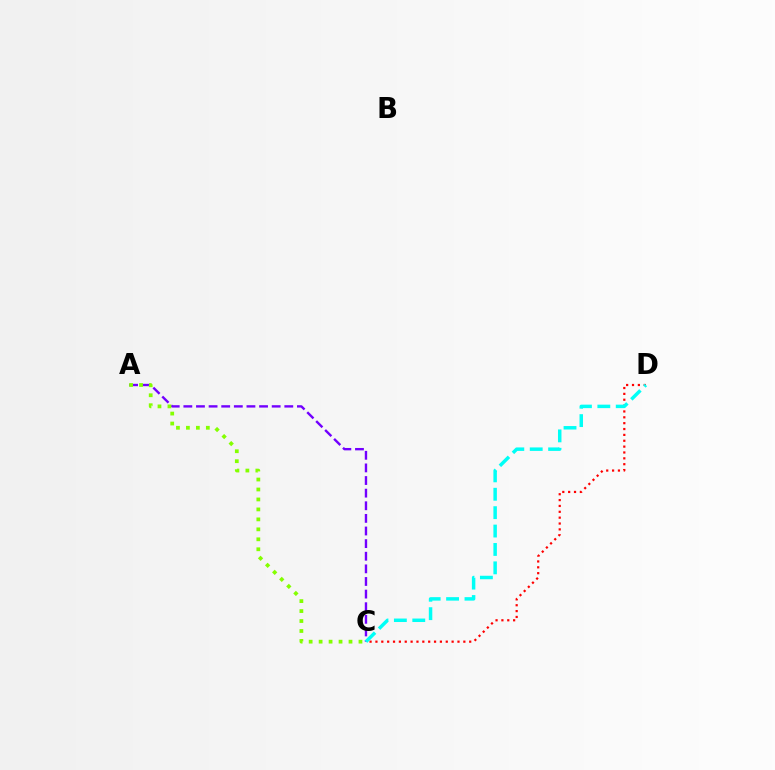{('C', 'D'): [{'color': '#ff0000', 'line_style': 'dotted', 'thickness': 1.59}, {'color': '#00fff6', 'line_style': 'dashed', 'thickness': 2.5}], ('A', 'C'): [{'color': '#7200ff', 'line_style': 'dashed', 'thickness': 1.71}, {'color': '#84ff00', 'line_style': 'dotted', 'thickness': 2.71}]}